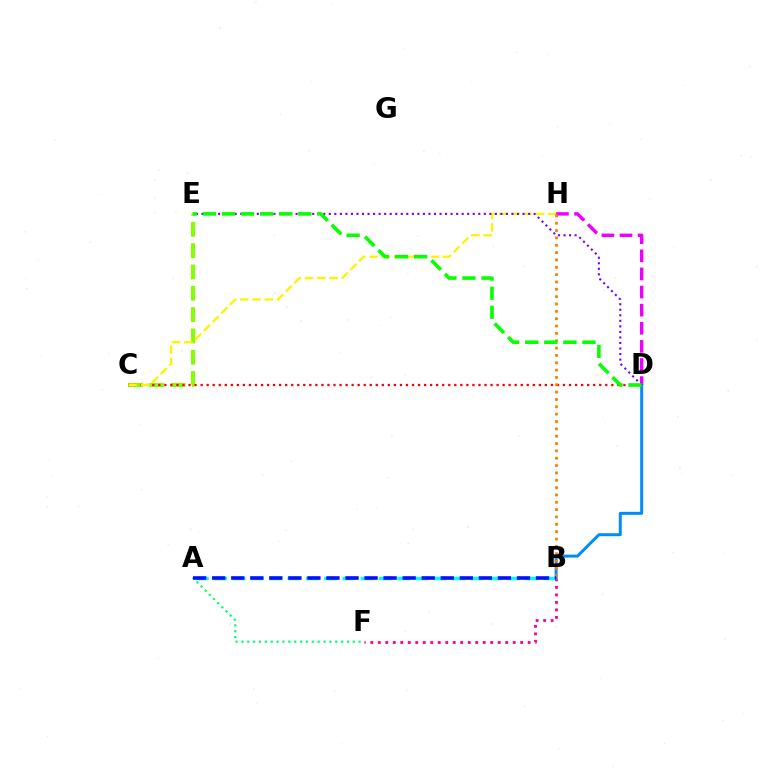{('B', 'F'): [{'color': '#ff0094', 'line_style': 'dotted', 'thickness': 2.04}], ('C', 'E'): [{'color': '#84ff00', 'line_style': 'dashed', 'thickness': 2.9}], ('C', 'D'): [{'color': '#ff0000', 'line_style': 'dotted', 'thickness': 1.64}], ('A', 'B'): [{'color': '#00fff6', 'line_style': 'dashed', 'thickness': 2.49}, {'color': '#0010ff', 'line_style': 'dashed', 'thickness': 2.59}], ('C', 'H'): [{'color': '#fcf500', 'line_style': 'dashed', 'thickness': 1.67}], ('D', 'H'): [{'color': '#ee00ff', 'line_style': 'dashed', 'thickness': 2.46}], ('B', 'D'): [{'color': '#008cff', 'line_style': 'solid', 'thickness': 2.13}], ('B', 'H'): [{'color': '#ff7c00', 'line_style': 'dotted', 'thickness': 2.0}], ('D', 'E'): [{'color': '#7200ff', 'line_style': 'dotted', 'thickness': 1.5}, {'color': '#08ff00', 'line_style': 'dashed', 'thickness': 2.59}], ('A', 'F'): [{'color': '#00ff74', 'line_style': 'dotted', 'thickness': 1.59}]}